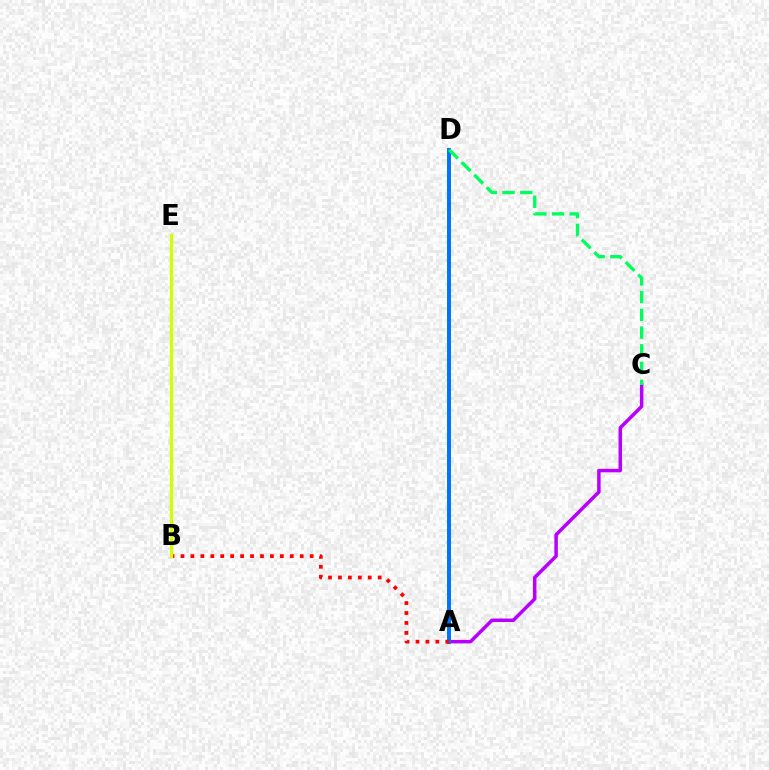{('A', 'C'): [{'color': '#b900ff', 'line_style': 'solid', 'thickness': 2.52}], ('A', 'D'): [{'color': '#0074ff', 'line_style': 'solid', 'thickness': 2.85}], ('A', 'B'): [{'color': '#ff0000', 'line_style': 'dotted', 'thickness': 2.7}], ('C', 'D'): [{'color': '#00ff5c', 'line_style': 'dashed', 'thickness': 2.41}], ('B', 'E'): [{'color': '#d1ff00', 'line_style': 'solid', 'thickness': 2.37}]}